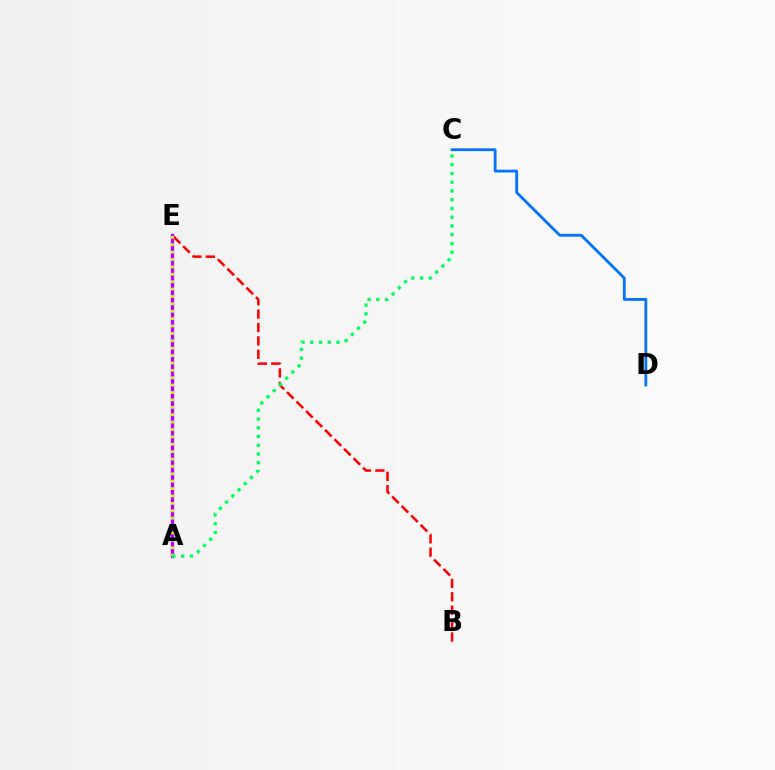{('B', 'E'): [{'color': '#ff0000', 'line_style': 'dashed', 'thickness': 1.82}], ('A', 'E'): [{'color': '#b900ff', 'line_style': 'solid', 'thickness': 2.39}, {'color': '#d1ff00', 'line_style': 'dotted', 'thickness': 2.01}], ('A', 'C'): [{'color': '#00ff5c', 'line_style': 'dotted', 'thickness': 2.38}], ('C', 'D'): [{'color': '#0074ff', 'line_style': 'solid', 'thickness': 2.02}]}